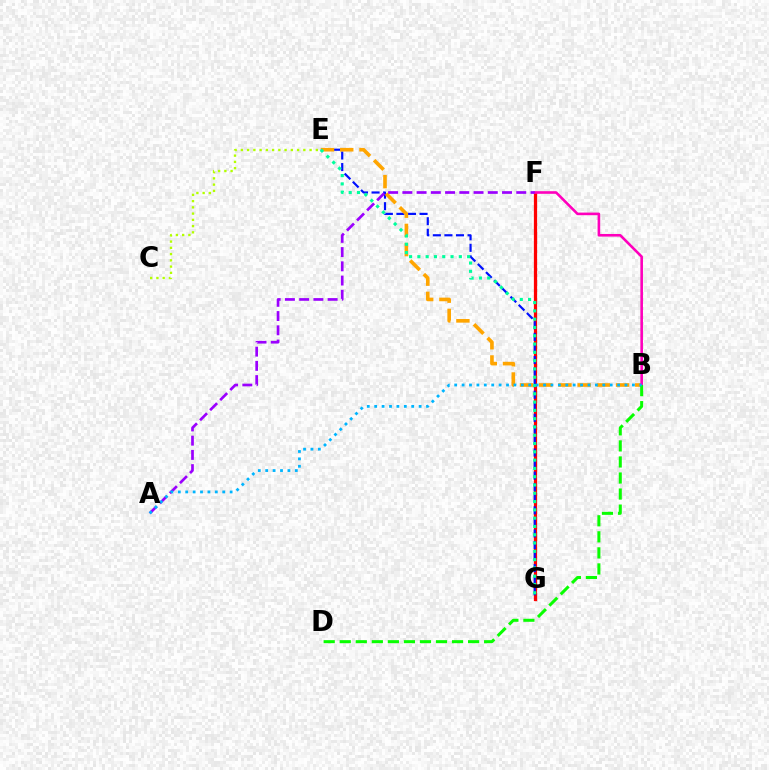{('F', 'G'): [{'color': '#ff0000', 'line_style': 'solid', 'thickness': 2.33}], ('E', 'G'): [{'color': '#0010ff', 'line_style': 'dashed', 'thickness': 1.57}, {'color': '#00ff9d', 'line_style': 'dotted', 'thickness': 2.25}], ('B', 'E'): [{'color': '#ffa500', 'line_style': 'dashed', 'thickness': 2.61}], ('B', 'F'): [{'color': '#ff00bd', 'line_style': 'solid', 'thickness': 1.88}], ('B', 'D'): [{'color': '#08ff00', 'line_style': 'dashed', 'thickness': 2.18}], ('A', 'F'): [{'color': '#9b00ff', 'line_style': 'dashed', 'thickness': 1.93}], ('C', 'E'): [{'color': '#b3ff00', 'line_style': 'dotted', 'thickness': 1.7}], ('A', 'B'): [{'color': '#00b5ff', 'line_style': 'dotted', 'thickness': 2.01}]}